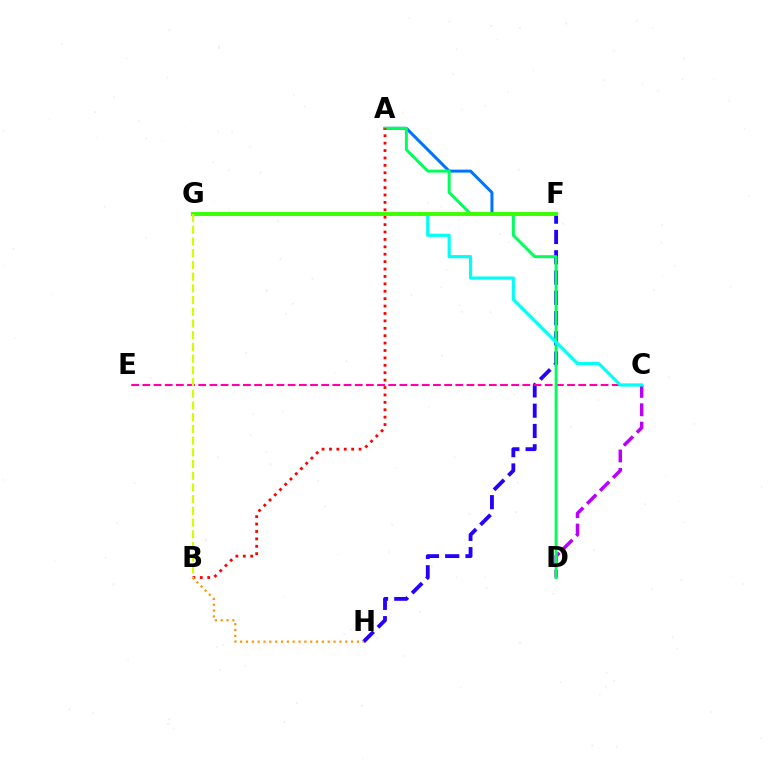{('F', 'H'): [{'color': '#2500ff', 'line_style': 'dashed', 'thickness': 2.76}], ('C', 'D'): [{'color': '#b900ff', 'line_style': 'dashed', 'thickness': 2.49}], ('A', 'F'): [{'color': '#0074ff', 'line_style': 'solid', 'thickness': 2.16}], ('C', 'E'): [{'color': '#ff00ac', 'line_style': 'dashed', 'thickness': 1.52}], ('A', 'D'): [{'color': '#00ff5c', 'line_style': 'solid', 'thickness': 2.14}], ('A', 'B'): [{'color': '#ff0000', 'line_style': 'dotted', 'thickness': 2.01}], ('C', 'G'): [{'color': '#00fff6', 'line_style': 'solid', 'thickness': 2.28}], ('B', 'H'): [{'color': '#ff9400', 'line_style': 'dotted', 'thickness': 1.59}], ('F', 'G'): [{'color': '#3dff00', 'line_style': 'solid', 'thickness': 2.81}], ('B', 'G'): [{'color': '#d1ff00', 'line_style': 'dashed', 'thickness': 1.59}]}